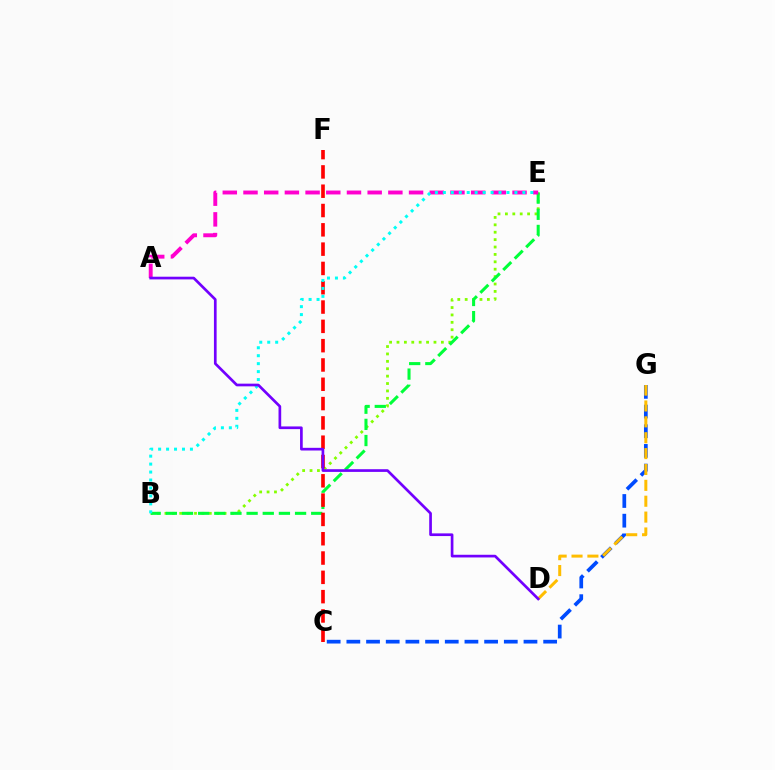{('C', 'G'): [{'color': '#004bff', 'line_style': 'dashed', 'thickness': 2.67}], ('B', 'E'): [{'color': '#84ff00', 'line_style': 'dotted', 'thickness': 2.01}, {'color': '#00ff39', 'line_style': 'dashed', 'thickness': 2.19}, {'color': '#00fff6', 'line_style': 'dotted', 'thickness': 2.16}], ('D', 'G'): [{'color': '#ffbd00', 'line_style': 'dashed', 'thickness': 2.16}], ('A', 'E'): [{'color': '#ff00cf', 'line_style': 'dashed', 'thickness': 2.81}], ('C', 'F'): [{'color': '#ff0000', 'line_style': 'dashed', 'thickness': 2.62}], ('A', 'D'): [{'color': '#7200ff', 'line_style': 'solid', 'thickness': 1.93}]}